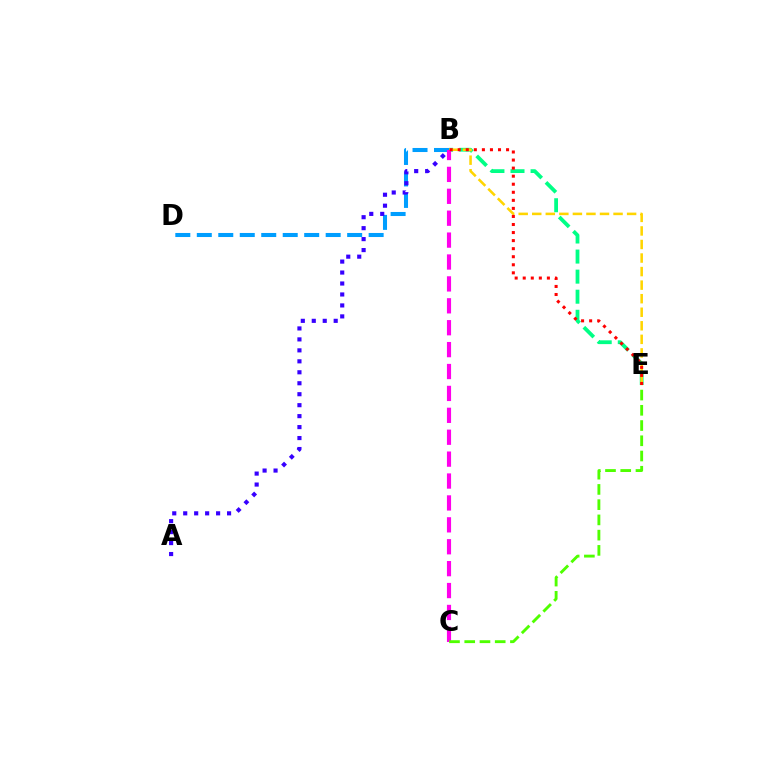{('B', 'E'): [{'color': '#00ff86', 'line_style': 'dashed', 'thickness': 2.73}, {'color': '#ffd500', 'line_style': 'dashed', 'thickness': 1.84}, {'color': '#ff0000', 'line_style': 'dotted', 'thickness': 2.19}], ('B', 'D'): [{'color': '#009eff', 'line_style': 'dashed', 'thickness': 2.92}], ('A', 'B'): [{'color': '#3700ff', 'line_style': 'dotted', 'thickness': 2.98}], ('B', 'C'): [{'color': '#ff00ed', 'line_style': 'dashed', 'thickness': 2.98}], ('C', 'E'): [{'color': '#4fff00', 'line_style': 'dashed', 'thickness': 2.07}]}